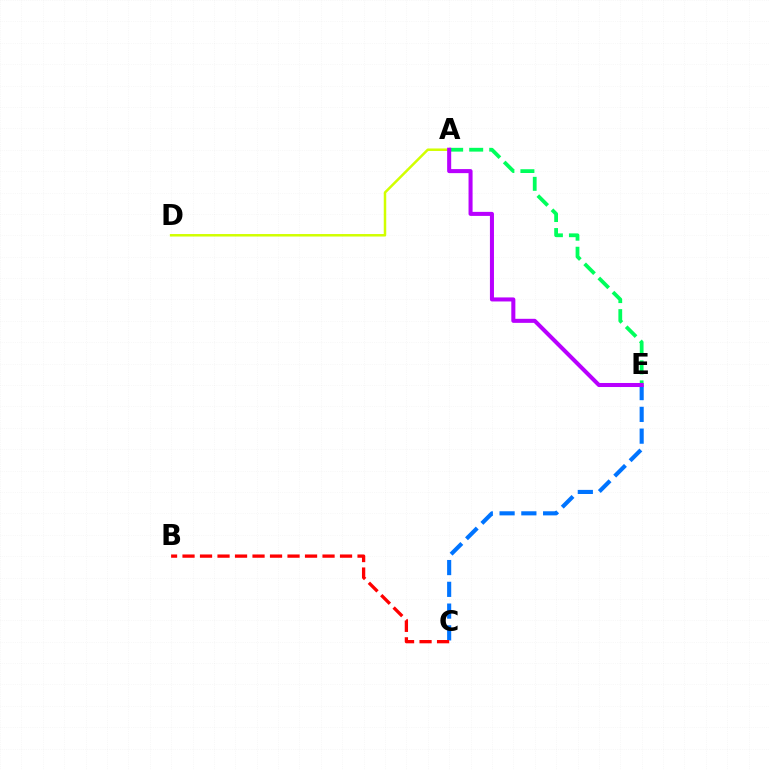{('C', 'E'): [{'color': '#0074ff', 'line_style': 'dashed', 'thickness': 2.96}], ('A', 'E'): [{'color': '#00ff5c', 'line_style': 'dashed', 'thickness': 2.72}, {'color': '#b900ff', 'line_style': 'solid', 'thickness': 2.91}], ('A', 'D'): [{'color': '#d1ff00', 'line_style': 'solid', 'thickness': 1.8}], ('B', 'C'): [{'color': '#ff0000', 'line_style': 'dashed', 'thickness': 2.38}]}